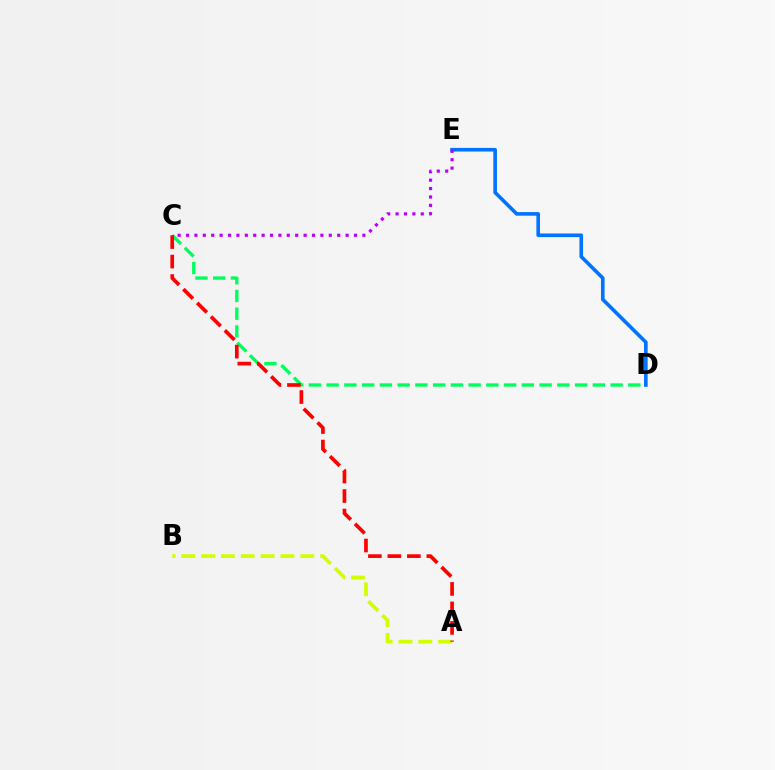{('A', 'B'): [{'color': '#d1ff00', 'line_style': 'dashed', 'thickness': 2.69}], ('C', 'D'): [{'color': '#00ff5c', 'line_style': 'dashed', 'thickness': 2.41}], ('D', 'E'): [{'color': '#0074ff', 'line_style': 'solid', 'thickness': 2.61}], ('C', 'E'): [{'color': '#b900ff', 'line_style': 'dotted', 'thickness': 2.28}], ('A', 'C'): [{'color': '#ff0000', 'line_style': 'dashed', 'thickness': 2.65}]}